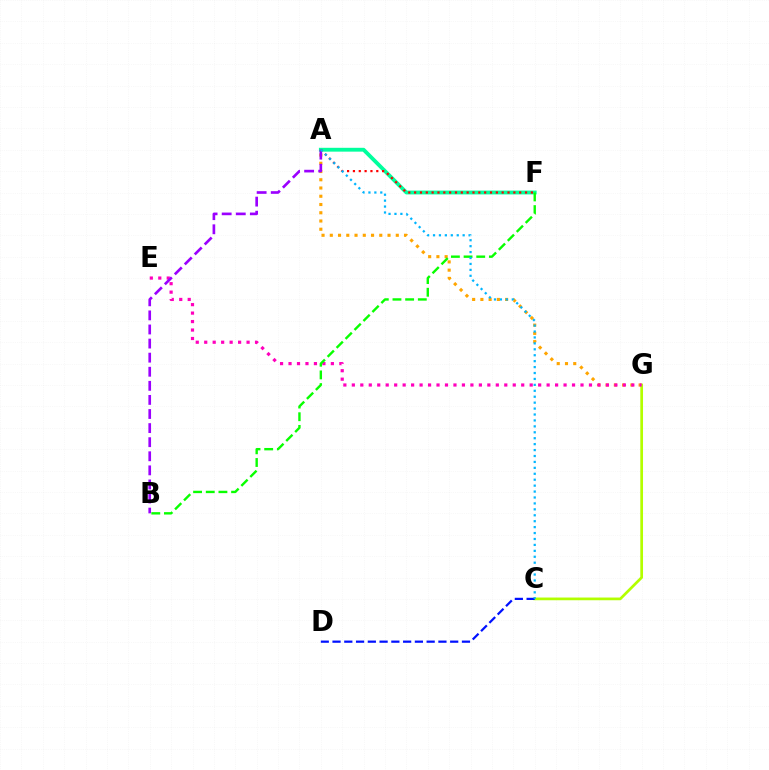{('A', 'G'): [{'color': '#ffa500', 'line_style': 'dotted', 'thickness': 2.24}], ('C', 'G'): [{'color': '#b3ff00', 'line_style': 'solid', 'thickness': 1.96}], ('E', 'G'): [{'color': '#ff00bd', 'line_style': 'dotted', 'thickness': 2.3}], ('A', 'F'): [{'color': '#00ff9d', 'line_style': 'solid', 'thickness': 2.76}, {'color': '#ff0000', 'line_style': 'dotted', 'thickness': 1.59}], ('B', 'F'): [{'color': '#08ff00', 'line_style': 'dashed', 'thickness': 1.72}], ('A', 'B'): [{'color': '#9b00ff', 'line_style': 'dashed', 'thickness': 1.91}], ('C', 'D'): [{'color': '#0010ff', 'line_style': 'dashed', 'thickness': 1.6}], ('A', 'C'): [{'color': '#00b5ff', 'line_style': 'dotted', 'thickness': 1.61}]}